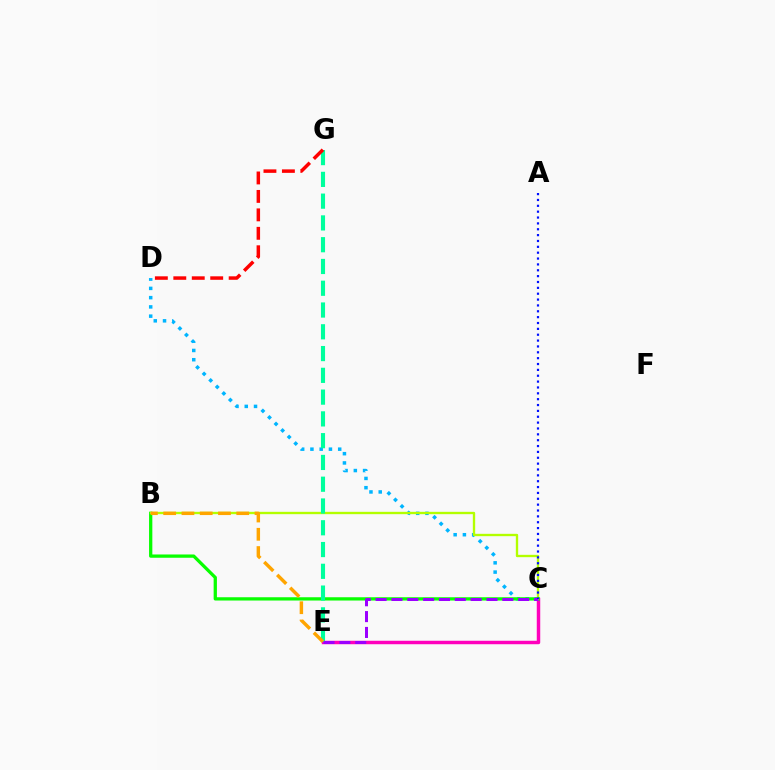{('C', 'E'): [{'color': '#ff00bd', 'line_style': 'solid', 'thickness': 2.49}, {'color': '#9b00ff', 'line_style': 'dashed', 'thickness': 2.15}], ('C', 'D'): [{'color': '#00b5ff', 'line_style': 'dotted', 'thickness': 2.51}], ('B', 'C'): [{'color': '#08ff00', 'line_style': 'solid', 'thickness': 2.36}, {'color': '#b3ff00', 'line_style': 'solid', 'thickness': 1.69}], ('E', 'G'): [{'color': '#00ff9d', 'line_style': 'dashed', 'thickness': 2.96}], ('A', 'C'): [{'color': '#0010ff', 'line_style': 'dotted', 'thickness': 1.59}], ('B', 'E'): [{'color': '#ffa500', 'line_style': 'dashed', 'thickness': 2.48}], ('D', 'G'): [{'color': '#ff0000', 'line_style': 'dashed', 'thickness': 2.51}]}